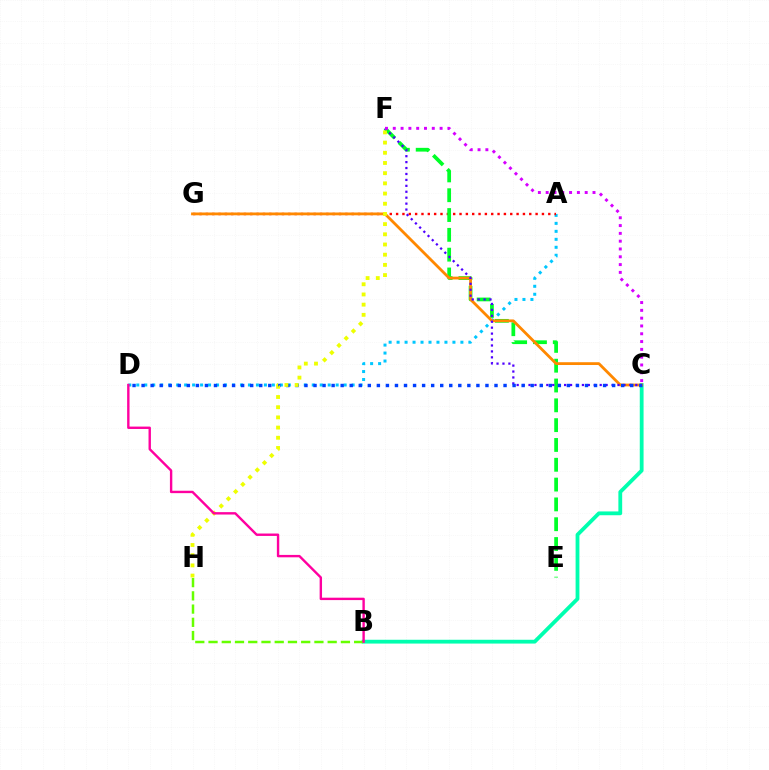{('A', 'D'): [{'color': '#00c7ff', 'line_style': 'dotted', 'thickness': 2.17}], ('A', 'G'): [{'color': '#ff0000', 'line_style': 'dotted', 'thickness': 1.72}], ('B', 'C'): [{'color': '#00ffaf', 'line_style': 'solid', 'thickness': 2.74}], ('E', 'F'): [{'color': '#00ff27', 'line_style': 'dashed', 'thickness': 2.69}], ('C', 'G'): [{'color': '#ff8800', 'line_style': 'solid', 'thickness': 2.02}], ('C', 'F'): [{'color': '#4f00ff', 'line_style': 'dotted', 'thickness': 1.61}, {'color': '#d600ff', 'line_style': 'dotted', 'thickness': 2.12}], ('B', 'H'): [{'color': '#66ff00', 'line_style': 'dashed', 'thickness': 1.8}], ('C', 'D'): [{'color': '#003fff', 'line_style': 'dotted', 'thickness': 2.46}], ('F', 'H'): [{'color': '#eeff00', 'line_style': 'dotted', 'thickness': 2.77}], ('B', 'D'): [{'color': '#ff00a0', 'line_style': 'solid', 'thickness': 1.73}]}